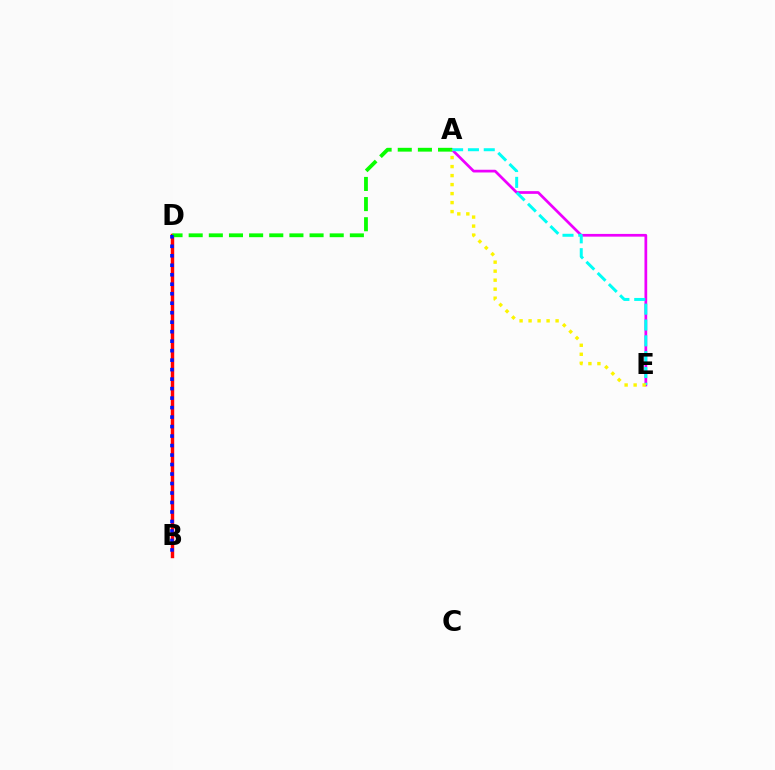{('A', 'E'): [{'color': '#ee00ff', 'line_style': 'solid', 'thickness': 1.96}, {'color': '#00fff6', 'line_style': 'dashed', 'thickness': 2.15}, {'color': '#fcf500', 'line_style': 'dotted', 'thickness': 2.45}], ('B', 'D'): [{'color': '#ff0000', 'line_style': 'solid', 'thickness': 2.46}, {'color': '#0010ff', 'line_style': 'dotted', 'thickness': 2.58}], ('A', 'D'): [{'color': '#08ff00', 'line_style': 'dashed', 'thickness': 2.74}]}